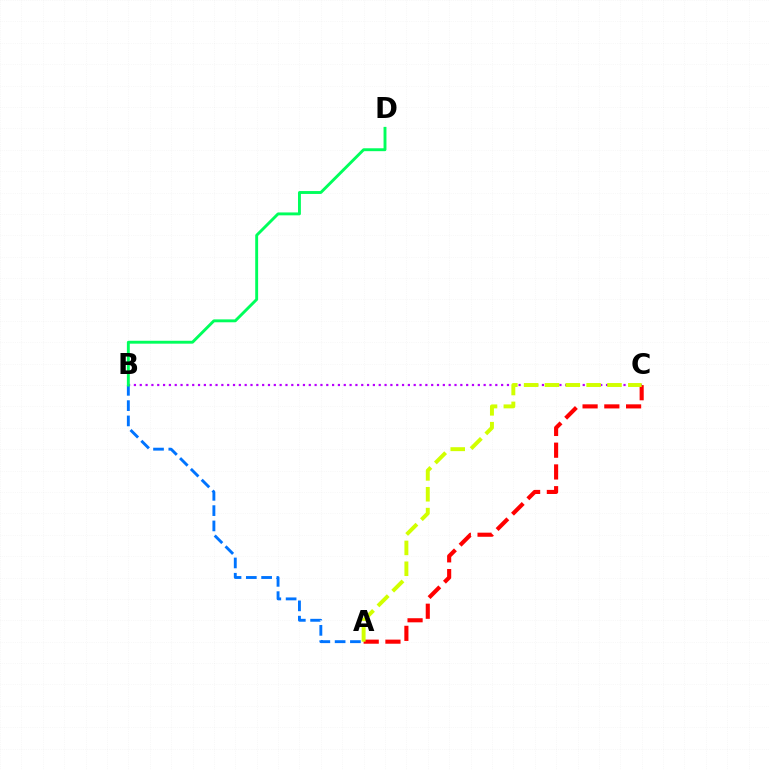{('B', 'C'): [{'color': '#b900ff', 'line_style': 'dotted', 'thickness': 1.58}], ('A', 'C'): [{'color': '#ff0000', 'line_style': 'dashed', 'thickness': 2.95}, {'color': '#d1ff00', 'line_style': 'dashed', 'thickness': 2.83}], ('A', 'B'): [{'color': '#0074ff', 'line_style': 'dashed', 'thickness': 2.08}], ('B', 'D'): [{'color': '#00ff5c', 'line_style': 'solid', 'thickness': 2.09}]}